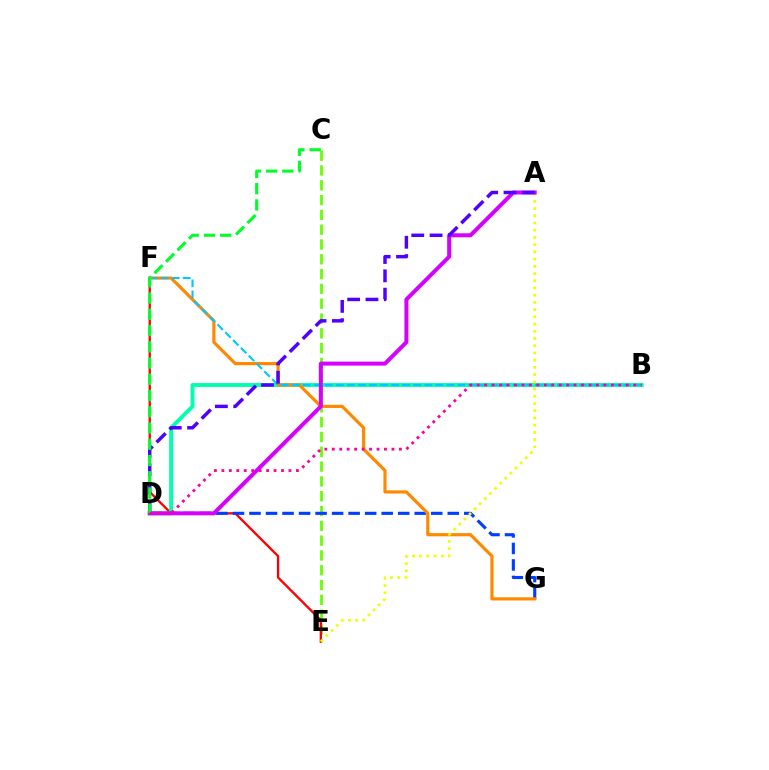{('C', 'E'): [{'color': '#66ff00', 'line_style': 'dashed', 'thickness': 2.01}], ('E', 'F'): [{'color': '#ff0000', 'line_style': 'solid', 'thickness': 1.67}], ('B', 'D'): [{'color': '#00ffaf', 'line_style': 'solid', 'thickness': 2.81}, {'color': '#ff00a0', 'line_style': 'dotted', 'thickness': 2.03}], ('D', 'G'): [{'color': '#003fff', 'line_style': 'dashed', 'thickness': 2.24}], ('F', 'G'): [{'color': '#ff8800', 'line_style': 'solid', 'thickness': 2.28}], ('B', 'F'): [{'color': '#00c7ff', 'line_style': 'dashed', 'thickness': 1.5}], ('A', 'E'): [{'color': '#eeff00', 'line_style': 'dotted', 'thickness': 1.96}], ('A', 'D'): [{'color': '#d600ff', 'line_style': 'solid', 'thickness': 2.87}, {'color': '#4f00ff', 'line_style': 'dashed', 'thickness': 2.49}], ('C', 'D'): [{'color': '#00ff27', 'line_style': 'dashed', 'thickness': 2.21}]}